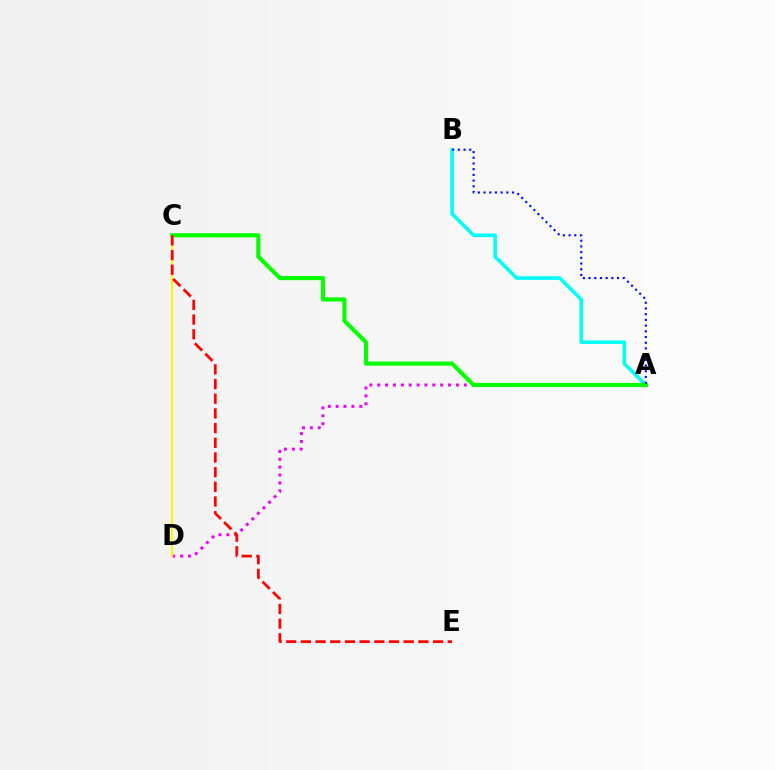{('A', 'D'): [{'color': '#ee00ff', 'line_style': 'dotted', 'thickness': 2.14}], ('A', 'B'): [{'color': '#00fff6', 'line_style': 'solid', 'thickness': 2.58}, {'color': '#0010ff', 'line_style': 'dotted', 'thickness': 1.55}], ('C', 'D'): [{'color': '#fcf500', 'line_style': 'solid', 'thickness': 1.51}], ('A', 'C'): [{'color': '#08ff00', 'line_style': 'solid', 'thickness': 2.99}], ('C', 'E'): [{'color': '#ff0000', 'line_style': 'dashed', 'thickness': 2.0}]}